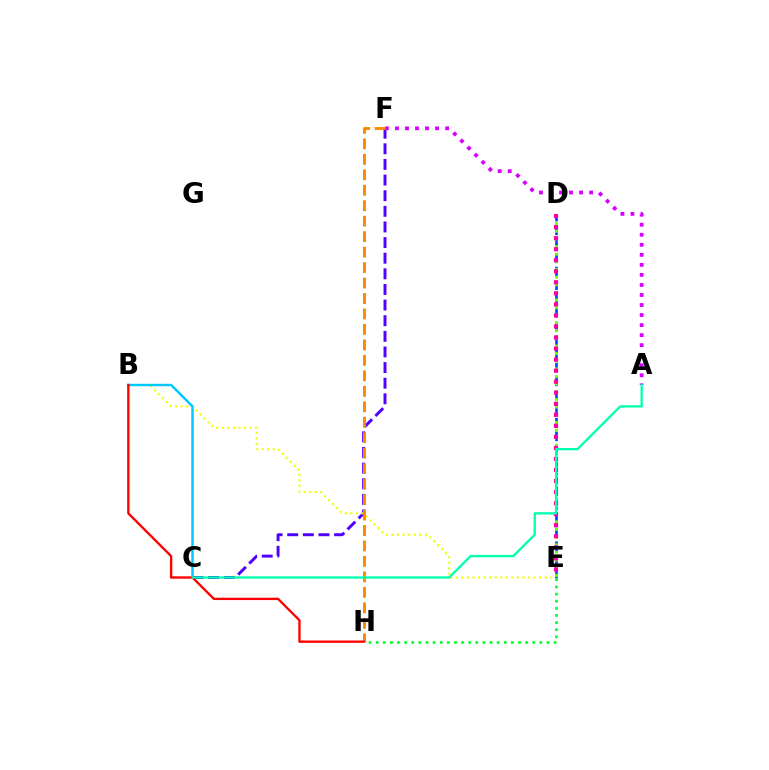{('D', 'E'): [{'color': '#003fff', 'line_style': 'dashed', 'thickness': 1.87}, {'color': '#66ff00', 'line_style': 'dotted', 'thickness': 2.08}, {'color': '#ff00a0', 'line_style': 'dotted', 'thickness': 3.0}], ('C', 'F'): [{'color': '#4f00ff', 'line_style': 'dashed', 'thickness': 2.12}], ('E', 'H'): [{'color': '#00ff27', 'line_style': 'dotted', 'thickness': 1.93}], ('B', 'E'): [{'color': '#eeff00', 'line_style': 'dotted', 'thickness': 1.51}], ('A', 'F'): [{'color': '#d600ff', 'line_style': 'dotted', 'thickness': 2.73}], ('B', 'C'): [{'color': '#00c7ff', 'line_style': 'solid', 'thickness': 1.74}], ('F', 'H'): [{'color': '#ff8800', 'line_style': 'dashed', 'thickness': 2.1}], ('B', 'H'): [{'color': '#ff0000', 'line_style': 'solid', 'thickness': 1.69}], ('A', 'C'): [{'color': '#00ffaf', 'line_style': 'solid', 'thickness': 1.65}]}